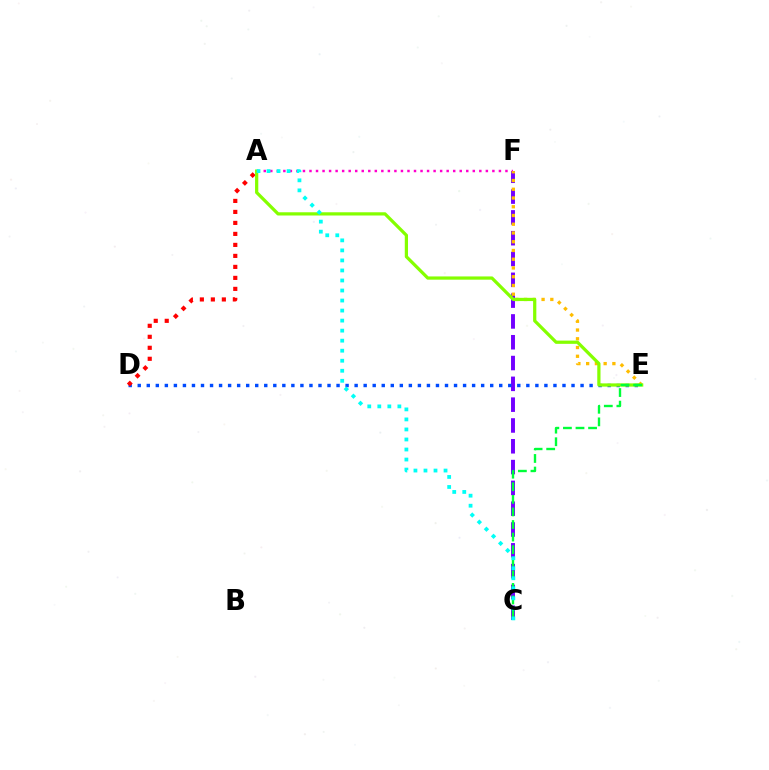{('C', 'F'): [{'color': '#7200ff', 'line_style': 'dashed', 'thickness': 2.83}], ('D', 'E'): [{'color': '#004bff', 'line_style': 'dotted', 'thickness': 2.46}], ('A', 'F'): [{'color': '#ff00cf', 'line_style': 'dotted', 'thickness': 1.77}], ('A', 'D'): [{'color': '#ff0000', 'line_style': 'dotted', 'thickness': 2.99}], ('E', 'F'): [{'color': '#ffbd00', 'line_style': 'dotted', 'thickness': 2.38}], ('A', 'E'): [{'color': '#84ff00', 'line_style': 'solid', 'thickness': 2.33}], ('C', 'E'): [{'color': '#00ff39', 'line_style': 'dashed', 'thickness': 1.71}], ('A', 'C'): [{'color': '#00fff6', 'line_style': 'dotted', 'thickness': 2.73}]}